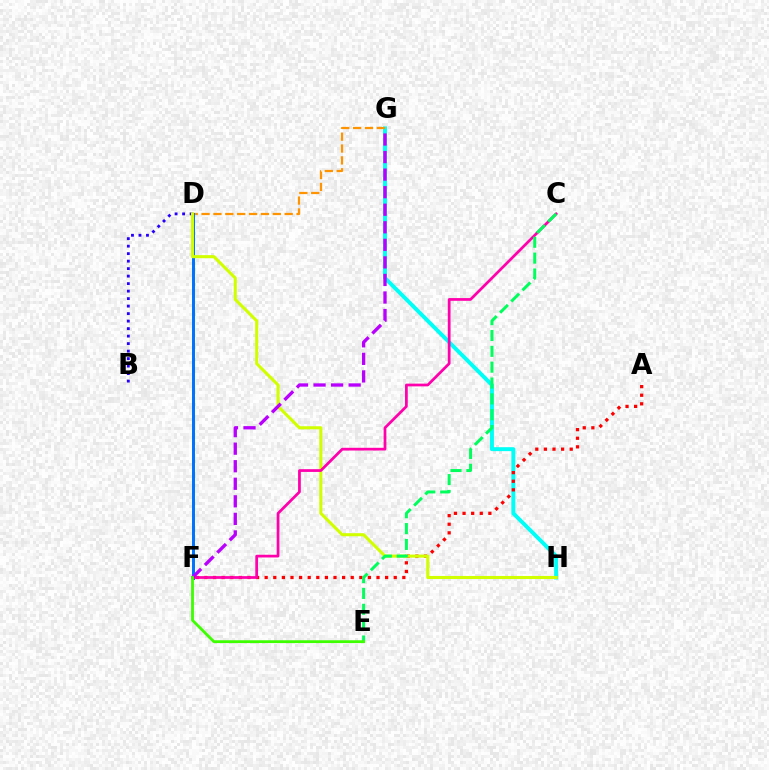{('G', 'H'): [{'color': '#00fff6', 'line_style': 'solid', 'thickness': 2.84}], ('D', 'G'): [{'color': '#ff9400', 'line_style': 'dashed', 'thickness': 1.61}], ('B', 'D'): [{'color': '#2500ff', 'line_style': 'dotted', 'thickness': 2.04}], ('D', 'F'): [{'color': '#0074ff', 'line_style': 'solid', 'thickness': 2.15}], ('A', 'F'): [{'color': '#ff0000', 'line_style': 'dotted', 'thickness': 2.34}], ('D', 'H'): [{'color': '#d1ff00', 'line_style': 'solid', 'thickness': 2.21}], ('C', 'F'): [{'color': '#ff00ac', 'line_style': 'solid', 'thickness': 1.97}], ('C', 'E'): [{'color': '#00ff5c', 'line_style': 'dashed', 'thickness': 2.15}], ('F', 'G'): [{'color': '#b900ff', 'line_style': 'dashed', 'thickness': 2.38}], ('E', 'F'): [{'color': '#3dff00', 'line_style': 'solid', 'thickness': 2.02}]}